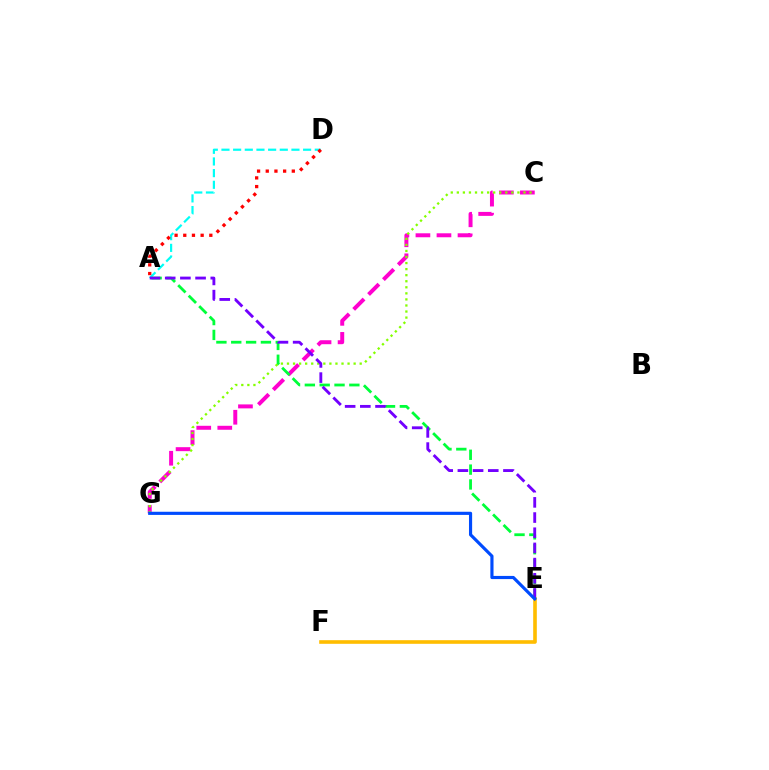{('E', 'F'): [{'color': '#ffbd00', 'line_style': 'solid', 'thickness': 2.61}], ('A', 'D'): [{'color': '#00fff6', 'line_style': 'dashed', 'thickness': 1.58}, {'color': '#ff0000', 'line_style': 'dotted', 'thickness': 2.36}], ('C', 'G'): [{'color': '#ff00cf', 'line_style': 'dashed', 'thickness': 2.86}, {'color': '#84ff00', 'line_style': 'dotted', 'thickness': 1.65}], ('A', 'E'): [{'color': '#00ff39', 'line_style': 'dashed', 'thickness': 2.02}, {'color': '#7200ff', 'line_style': 'dashed', 'thickness': 2.06}], ('E', 'G'): [{'color': '#004bff', 'line_style': 'solid', 'thickness': 2.27}]}